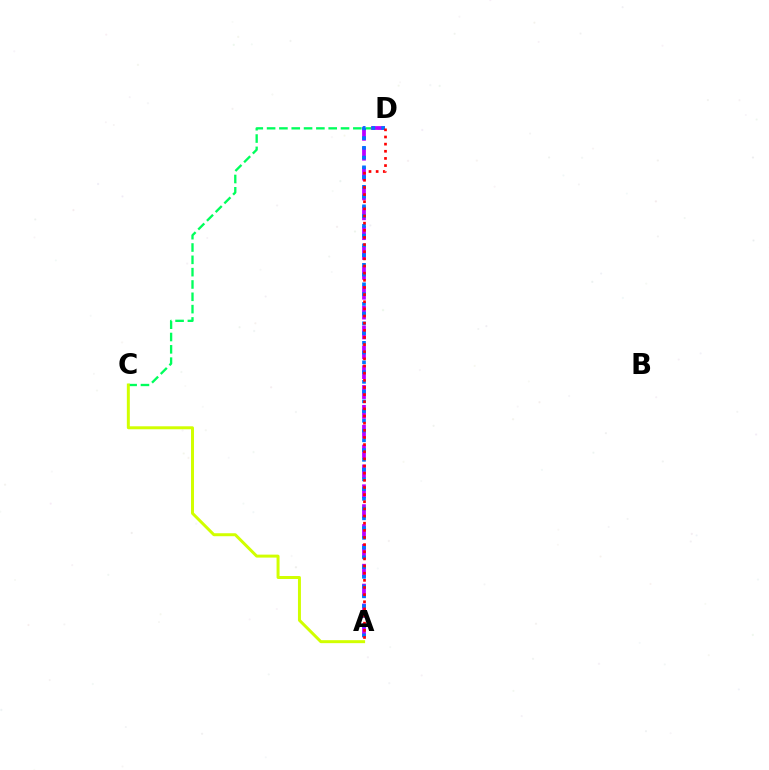{('C', 'D'): [{'color': '#00ff5c', 'line_style': 'dashed', 'thickness': 1.67}], ('A', 'D'): [{'color': '#b900ff', 'line_style': 'dashed', 'thickness': 2.7}, {'color': '#0074ff', 'line_style': 'dotted', 'thickness': 2.65}, {'color': '#ff0000', 'line_style': 'dotted', 'thickness': 1.94}], ('A', 'C'): [{'color': '#d1ff00', 'line_style': 'solid', 'thickness': 2.14}]}